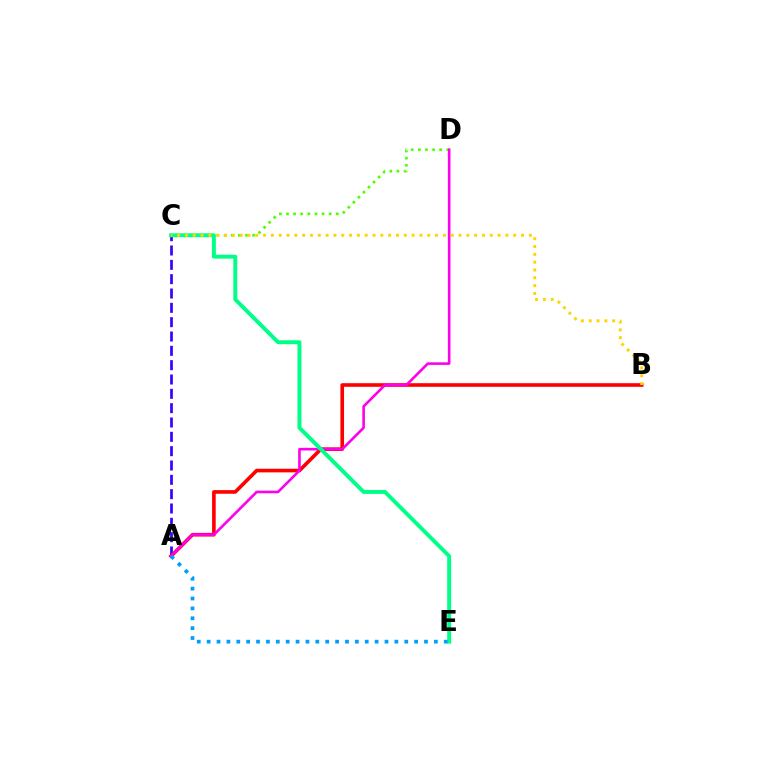{('C', 'D'): [{'color': '#4fff00', 'line_style': 'dotted', 'thickness': 1.94}], ('A', 'C'): [{'color': '#3700ff', 'line_style': 'dashed', 'thickness': 1.95}], ('A', 'B'): [{'color': '#ff0000', 'line_style': 'solid', 'thickness': 2.61}], ('A', 'D'): [{'color': '#ff00ed', 'line_style': 'solid', 'thickness': 1.88}], ('C', 'E'): [{'color': '#00ff86', 'line_style': 'solid', 'thickness': 2.83}], ('B', 'C'): [{'color': '#ffd500', 'line_style': 'dotted', 'thickness': 2.12}], ('A', 'E'): [{'color': '#009eff', 'line_style': 'dotted', 'thickness': 2.68}]}